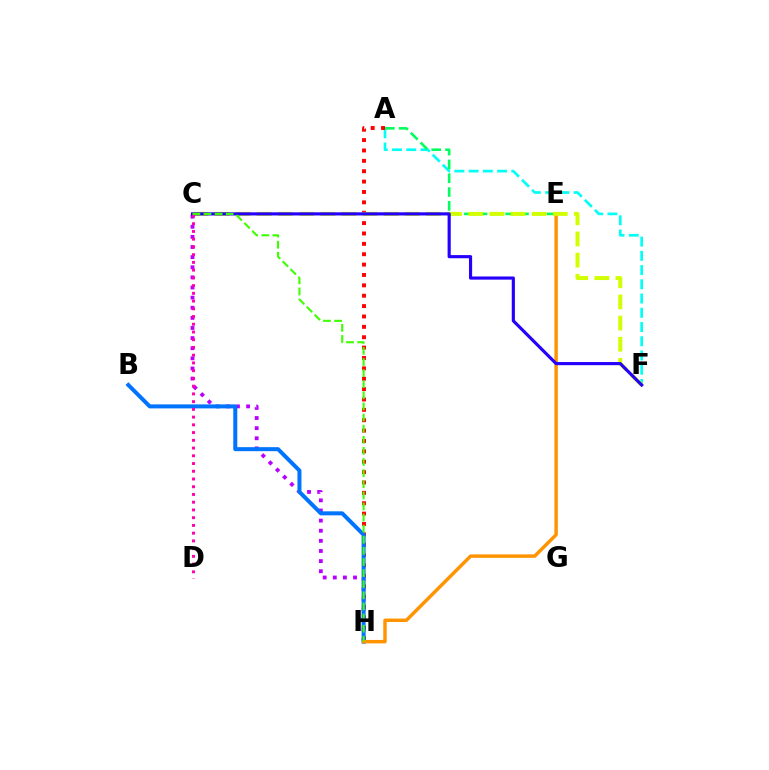{('A', 'F'): [{'color': '#00fff6', 'line_style': 'dashed', 'thickness': 1.93}], ('A', 'H'): [{'color': '#ff0000', 'line_style': 'dotted', 'thickness': 2.82}], ('C', 'H'): [{'color': '#b900ff', 'line_style': 'dotted', 'thickness': 2.75}, {'color': '#3dff00', 'line_style': 'dashed', 'thickness': 1.51}], ('A', 'E'): [{'color': '#00ff5c', 'line_style': 'dashed', 'thickness': 1.88}], ('B', 'H'): [{'color': '#0074ff', 'line_style': 'solid', 'thickness': 2.88}], ('E', 'H'): [{'color': '#ff9400', 'line_style': 'solid', 'thickness': 2.48}], ('C', 'F'): [{'color': '#d1ff00', 'line_style': 'dashed', 'thickness': 2.87}, {'color': '#2500ff', 'line_style': 'solid', 'thickness': 2.27}], ('C', 'D'): [{'color': '#ff00ac', 'line_style': 'dotted', 'thickness': 2.1}]}